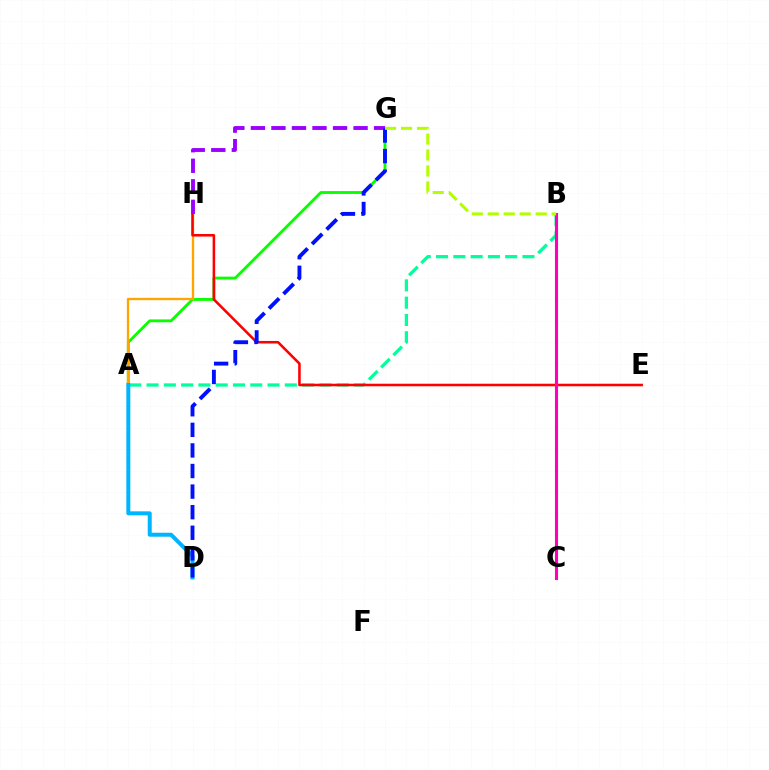{('A', 'G'): [{'color': '#08ff00', 'line_style': 'solid', 'thickness': 2.05}], ('A', 'B'): [{'color': '#00ff9d', 'line_style': 'dashed', 'thickness': 2.35}], ('A', 'H'): [{'color': '#ffa500', 'line_style': 'solid', 'thickness': 1.69}], ('E', 'H'): [{'color': '#ff0000', 'line_style': 'solid', 'thickness': 1.85}], ('B', 'C'): [{'color': '#ff00bd', 'line_style': 'solid', 'thickness': 2.23}], ('A', 'D'): [{'color': '#00b5ff', 'line_style': 'solid', 'thickness': 2.87}], ('G', 'H'): [{'color': '#9b00ff', 'line_style': 'dashed', 'thickness': 2.79}], ('D', 'G'): [{'color': '#0010ff', 'line_style': 'dashed', 'thickness': 2.8}], ('B', 'G'): [{'color': '#b3ff00', 'line_style': 'dashed', 'thickness': 2.17}]}